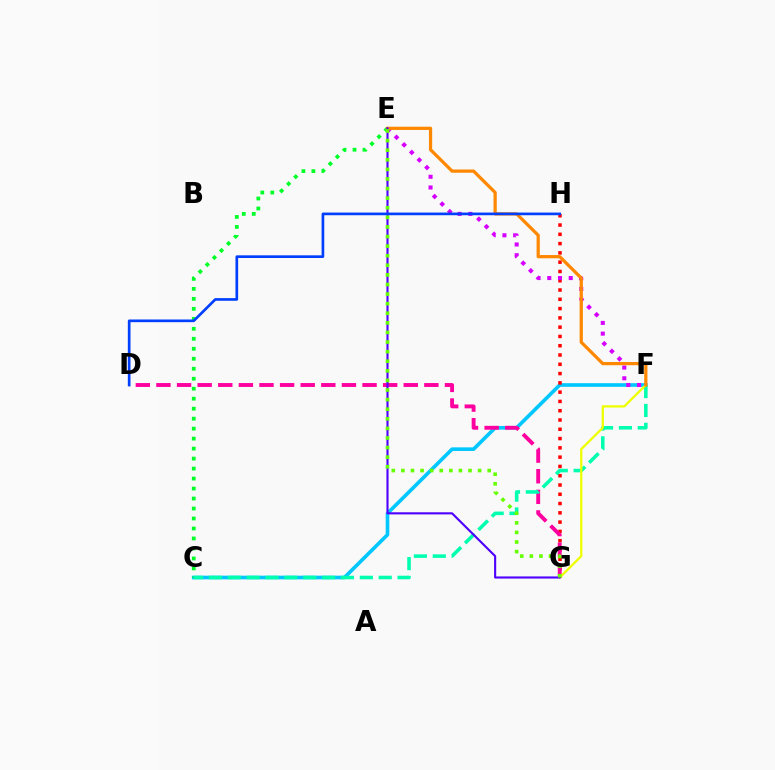{('C', 'F'): [{'color': '#00c7ff', 'line_style': 'solid', 'thickness': 2.61}, {'color': '#00ffaf', 'line_style': 'dashed', 'thickness': 2.56}], ('G', 'H'): [{'color': '#ff0000', 'line_style': 'dotted', 'thickness': 2.52}], ('C', 'E'): [{'color': '#00ff27', 'line_style': 'dotted', 'thickness': 2.71}], ('D', 'G'): [{'color': '#ff00a0', 'line_style': 'dashed', 'thickness': 2.8}], ('E', 'F'): [{'color': '#d600ff', 'line_style': 'dotted', 'thickness': 2.91}, {'color': '#ff8800', 'line_style': 'solid', 'thickness': 2.33}], ('F', 'G'): [{'color': '#eeff00', 'line_style': 'solid', 'thickness': 1.64}], ('E', 'G'): [{'color': '#4f00ff', 'line_style': 'solid', 'thickness': 1.53}, {'color': '#66ff00', 'line_style': 'dotted', 'thickness': 2.61}], ('D', 'H'): [{'color': '#003fff', 'line_style': 'solid', 'thickness': 1.92}]}